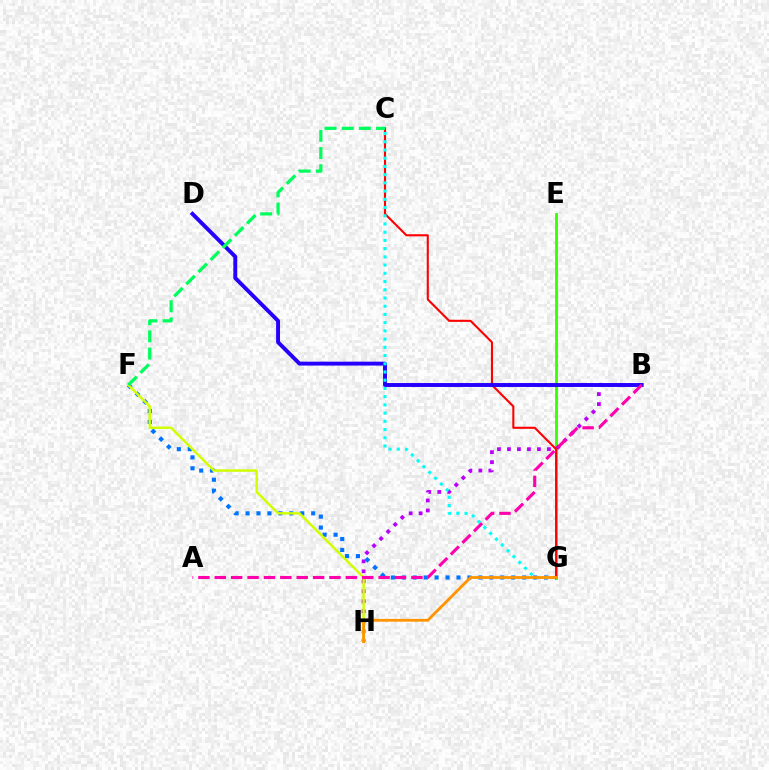{('E', 'G'): [{'color': '#3dff00', 'line_style': 'solid', 'thickness': 2.07}], ('B', 'H'): [{'color': '#b900ff', 'line_style': 'dotted', 'thickness': 2.72}], ('F', 'G'): [{'color': '#0074ff', 'line_style': 'dotted', 'thickness': 2.97}], ('C', 'G'): [{'color': '#ff0000', 'line_style': 'solid', 'thickness': 1.5}, {'color': '#00fff6', 'line_style': 'dotted', 'thickness': 2.23}], ('F', 'H'): [{'color': '#d1ff00', 'line_style': 'solid', 'thickness': 1.78}], ('B', 'D'): [{'color': '#2500ff', 'line_style': 'solid', 'thickness': 2.82}], ('A', 'B'): [{'color': '#ff00ac', 'line_style': 'dashed', 'thickness': 2.23}], ('C', 'F'): [{'color': '#00ff5c', 'line_style': 'dashed', 'thickness': 2.33}], ('G', 'H'): [{'color': '#ff9400', 'line_style': 'solid', 'thickness': 2.02}]}